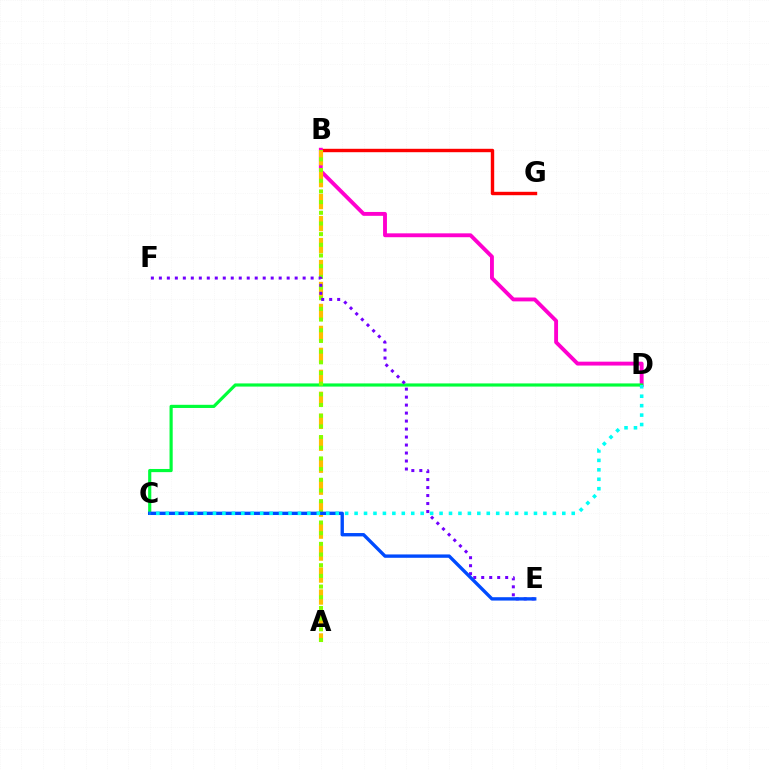{('B', 'G'): [{'color': '#ff0000', 'line_style': 'solid', 'thickness': 2.45}], ('B', 'D'): [{'color': '#ff00cf', 'line_style': 'solid', 'thickness': 2.79}], ('A', 'B'): [{'color': '#ffbd00', 'line_style': 'dashed', 'thickness': 2.98}, {'color': '#84ff00', 'line_style': 'dotted', 'thickness': 2.9}], ('C', 'D'): [{'color': '#00ff39', 'line_style': 'solid', 'thickness': 2.28}, {'color': '#00fff6', 'line_style': 'dotted', 'thickness': 2.56}], ('E', 'F'): [{'color': '#7200ff', 'line_style': 'dotted', 'thickness': 2.17}], ('C', 'E'): [{'color': '#004bff', 'line_style': 'solid', 'thickness': 2.42}]}